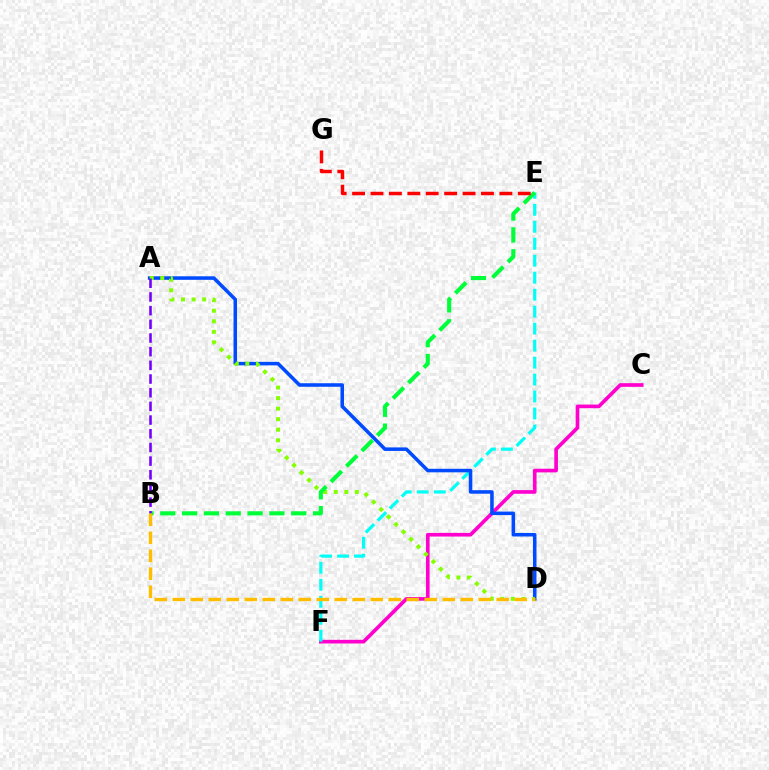{('C', 'F'): [{'color': '#ff00cf', 'line_style': 'solid', 'thickness': 2.63}], ('E', 'F'): [{'color': '#00fff6', 'line_style': 'dashed', 'thickness': 2.31}], ('A', 'D'): [{'color': '#004bff', 'line_style': 'solid', 'thickness': 2.55}, {'color': '#84ff00', 'line_style': 'dotted', 'thickness': 2.86}], ('B', 'E'): [{'color': '#00ff39', 'line_style': 'dashed', 'thickness': 2.96}], ('A', 'B'): [{'color': '#7200ff', 'line_style': 'dashed', 'thickness': 1.86}], ('E', 'G'): [{'color': '#ff0000', 'line_style': 'dashed', 'thickness': 2.5}], ('B', 'D'): [{'color': '#ffbd00', 'line_style': 'dashed', 'thickness': 2.45}]}